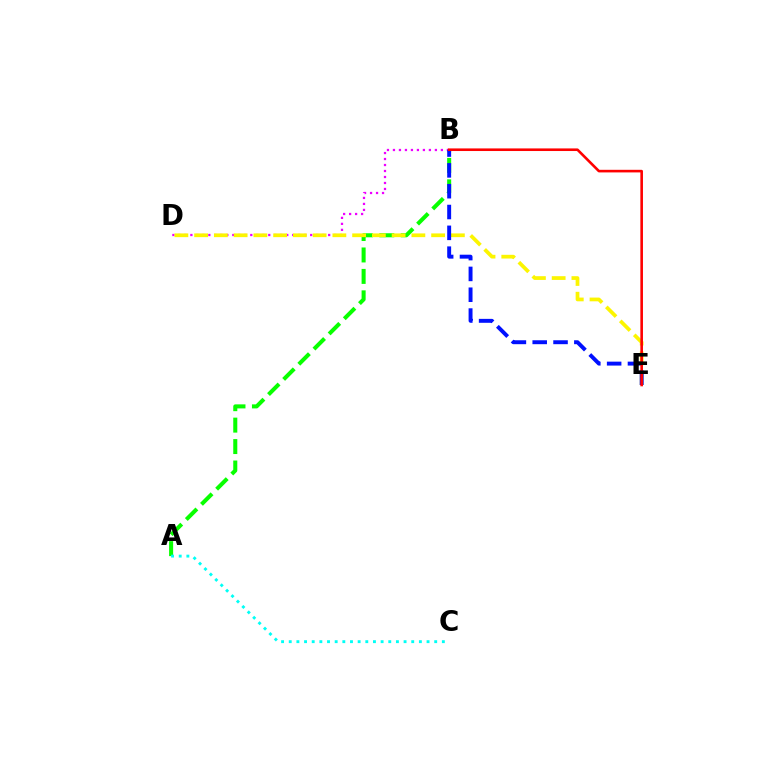{('A', 'B'): [{'color': '#08ff00', 'line_style': 'dashed', 'thickness': 2.91}], ('B', 'D'): [{'color': '#ee00ff', 'line_style': 'dotted', 'thickness': 1.63}], ('A', 'C'): [{'color': '#00fff6', 'line_style': 'dotted', 'thickness': 2.08}], ('D', 'E'): [{'color': '#fcf500', 'line_style': 'dashed', 'thickness': 2.68}], ('B', 'E'): [{'color': '#0010ff', 'line_style': 'dashed', 'thickness': 2.83}, {'color': '#ff0000', 'line_style': 'solid', 'thickness': 1.88}]}